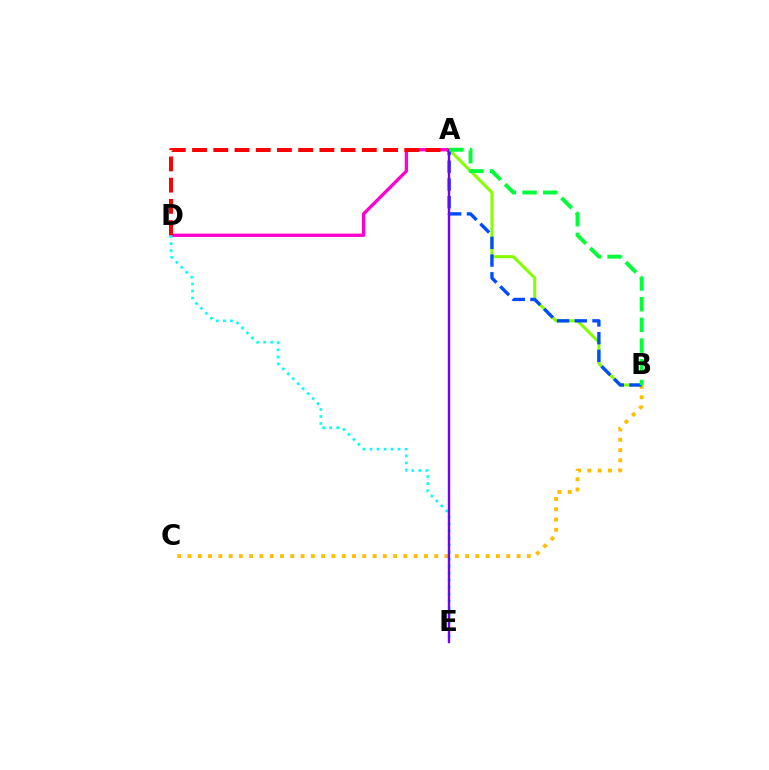{('A', 'D'): [{'color': '#ff00cf', 'line_style': 'solid', 'thickness': 2.39}, {'color': '#ff0000', 'line_style': 'dashed', 'thickness': 2.88}], ('B', 'C'): [{'color': '#ffbd00', 'line_style': 'dotted', 'thickness': 2.79}], ('D', 'E'): [{'color': '#00fff6', 'line_style': 'dotted', 'thickness': 1.91}], ('A', 'B'): [{'color': '#84ff00', 'line_style': 'solid', 'thickness': 2.18}, {'color': '#004bff', 'line_style': 'dashed', 'thickness': 2.41}, {'color': '#00ff39', 'line_style': 'dashed', 'thickness': 2.81}], ('A', 'E'): [{'color': '#7200ff', 'line_style': 'solid', 'thickness': 1.72}]}